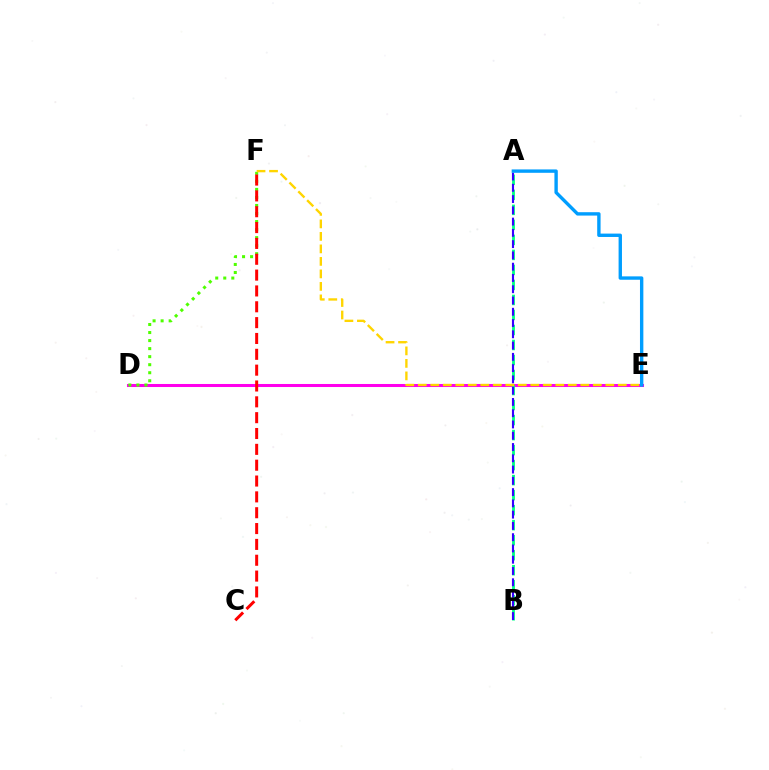{('D', 'E'): [{'color': '#ff00ed', 'line_style': 'solid', 'thickness': 2.19}], ('A', 'B'): [{'color': '#00ff86', 'line_style': 'dashed', 'thickness': 2.04}, {'color': '#3700ff', 'line_style': 'dashed', 'thickness': 1.53}], ('D', 'F'): [{'color': '#4fff00', 'line_style': 'dotted', 'thickness': 2.18}], ('A', 'E'): [{'color': '#009eff', 'line_style': 'solid', 'thickness': 2.43}], ('C', 'F'): [{'color': '#ff0000', 'line_style': 'dashed', 'thickness': 2.15}], ('E', 'F'): [{'color': '#ffd500', 'line_style': 'dashed', 'thickness': 1.7}]}